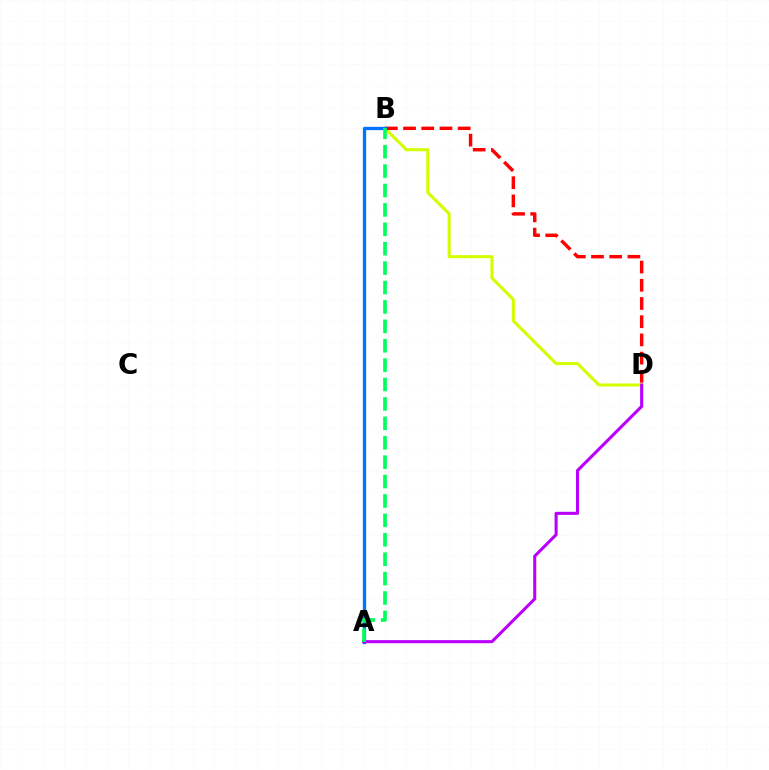{('B', 'D'): [{'color': '#d1ff00', 'line_style': 'solid', 'thickness': 2.2}, {'color': '#ff0000', 'line_style': 'dashed', 'thickness': 2.47}], ('A', 'B'): [{'color': '#0074ff', 'line_style': 'solid', 'thickness': 2.38}, {'color': '#00ff5c', 'line_style': 'dashed', 'thickness': 2.64}], ('A', 'D'): [{'color': '#b900ff', 'line_style': 'solid', 'thickness': 2.2}]}